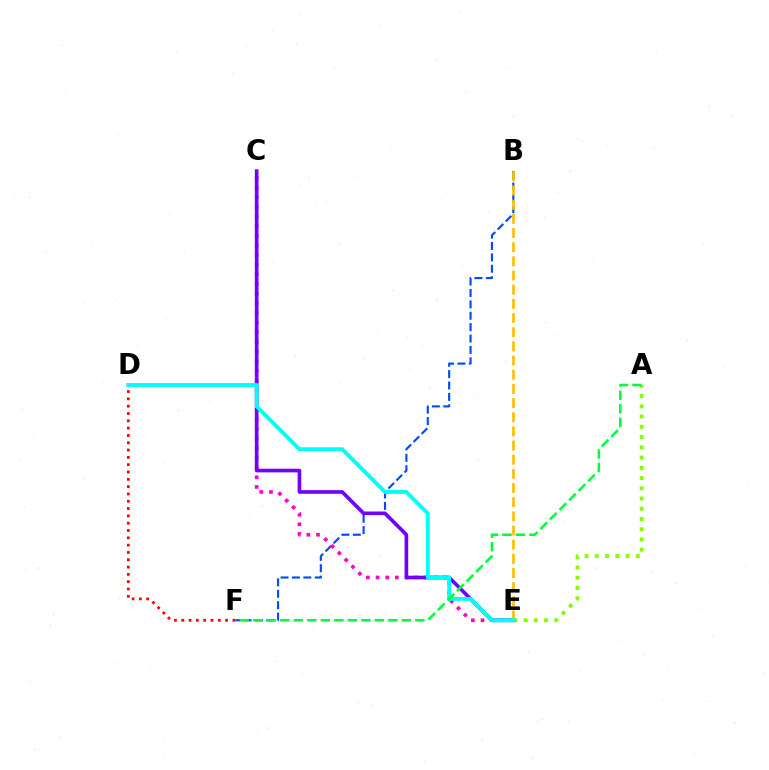{('A', 'E'): [{'color': '#84ff00', 'line_style': 'dotted', 'thickness': 2.78}], ('B', 'F'): [{'color': '#004bff', 'line_style': 'dashed', 'thickness': 1.55}], ('C', 'E'): [{'color': '#ff00cf', 'line_style': 'dotted', 'thickness': 2.62}, {'color': '#7200ff', 'line_style': 'solid', 'thickness': 2.63}], ('D', 'F'): [{'color': '#ff0000', 'line_style': 'dotted', 'thickness': 1.99}], ('B', 'E'): [{'color': '#ffbd00', 'line_style': 'dashed', 'thickness': 1.92}], ('D', 'E'): [{'color': '#00fff6', 'line_style': 'solid', 'thickness': 2.78}], ('A', 'F'): [{'color': '#00ff39', 'line_style': 'dashed', 'thickness': 1.83}]}